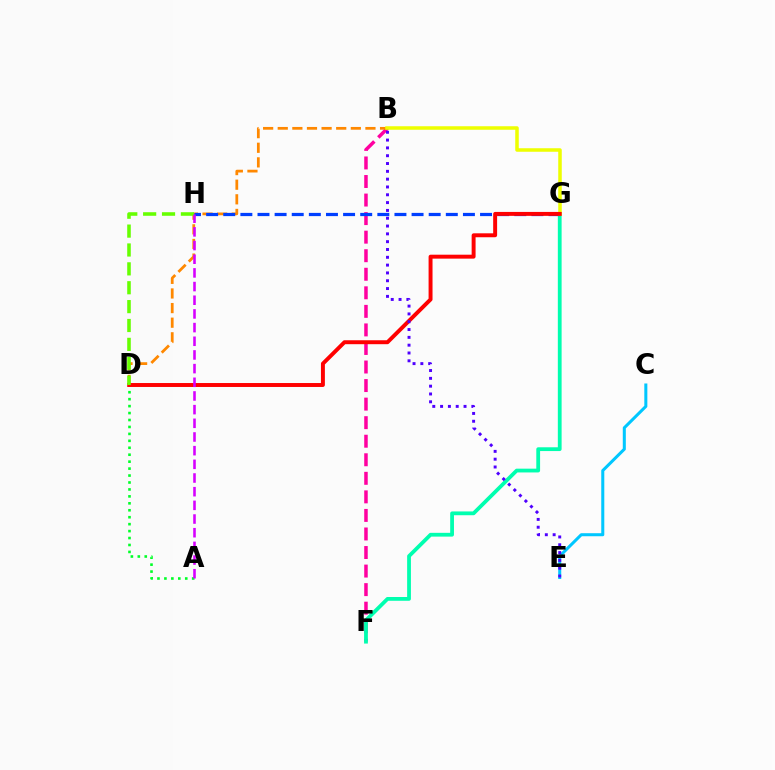{('A', 'D'): [{'color': '#00ff27', 'line_style': 'dotted', 'thickness': 1.89}], ('B', 'F'): [{'color': '#ff00a0', 'line_style': 'dashed', 'thickness': 2.52}], ('B', 'D'): [{'color': '#ff8800', 'line_style': 'dashed', 'thickness': 1.99}], ('C', 'E'): [{'color': '#00c7ff', 'line_style': 'solid', 'thickness': 2.19}], ('F', 'G'): [{'color': '#00ffaf', 'line_style': 'solid', 'thickness': 2.72}], ('G', 'H'): [{'color': '#003fff', 'line_style': 'dashed', 'thickness': 2.33}], ('B', 'G'): [{'color': '#eeff00', 'line_style': 'solid', 'thickness': 2.54}], ('D', 'G'): [{'color': '#ff0000', 'line_style': 'solid', 'thickness': 2.84}], ('D', 'H'): [{'color': '#66ff00', 'line_style': 'dashed', 'thickness': 2.56}], ('B', 'E'): [{'color': '#4f00ff', 'line_style': 'dotted', 'thickness': 2.12}], ('A', 'H'): [{'color': '#d600ff', 'line_style': 'dashed', 'thickness': 1.86}]}